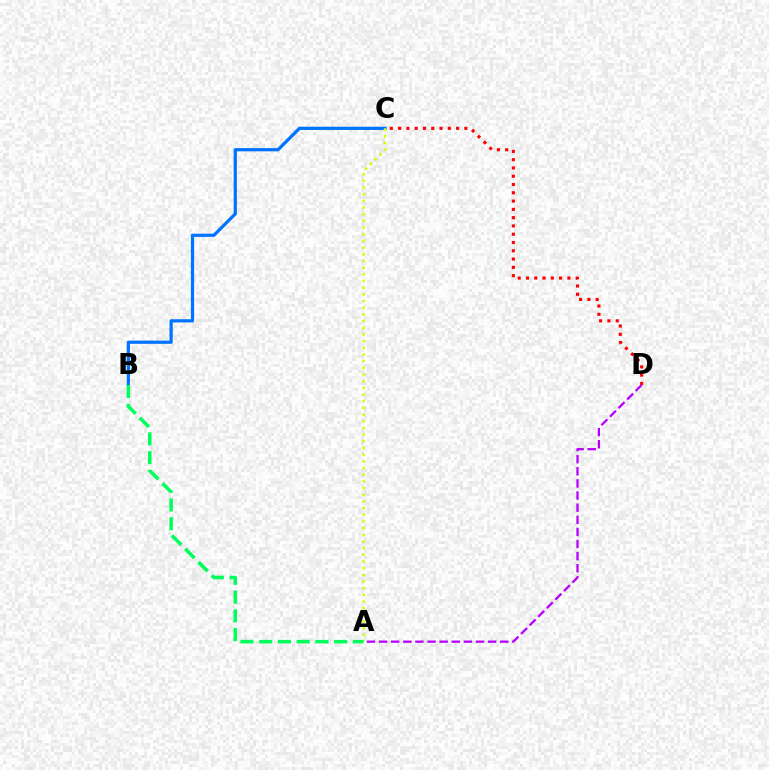{('B', 'C'): [{'color': '#0074ff', 'line_style': 'solid', 'thickness': 2.33}], ('C', 'D'): [{'color': '#ff0000', 'line_style': 'dotted', 'thickness': 2.25}], ('A', 'C'): [{'color': '#d1ff00', 'line_style': 'dotted', 'thickness': 1.81}], ('A', 'D'): [{'color': '#b900ff', 'line_style': 'dashed', 'thickness': 1.65}], ('A', 'B'): [{'color': '#00ff5c', 'line_style': 'dashed', 'thickness': 2.55}]}